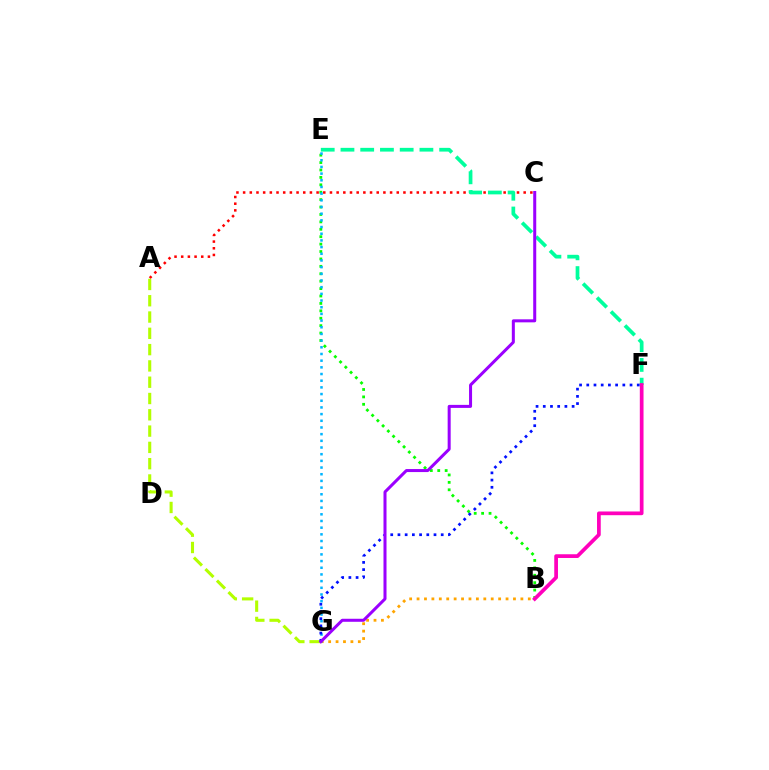{('B', 'E'): [{'color': '#08ff00', 'line_style': 'dotted', 'thickness': 2.01}], ('A', 'C'): [{'color': '#ff0000', 'line_style': 'dotted', 'thickness': 1.81}], ('B', 'G'): [{'color': '#ffa500', 'line_style': 'dotted', 'thickness': 2.01}], ('A', 'G'): [{'color': '#b3ff00', 'line_style': 'dashed', 'thickness': 2.21}], ('E', 'F'): [{'color': '#00ff9d', 'line_style': 'dashed', 'thickness': 2.68}], ('B', 'F'): [{'color': '#ff00bd', 'line_style': 'solid', 'thickness': 2.68}], ('E', 'G'): [{'color': '#00b5ff', 'line_style': 'dotted', 'thickness': 1.82}], ('F', 'G'): [{'color': '#0010ff', 'line_style': 'dotted', 'thickness': 1.96}], ('C', 'G'): [{'color': '#9b00ff', 'line_style': 'solid', 'thickness': 2.18}]}